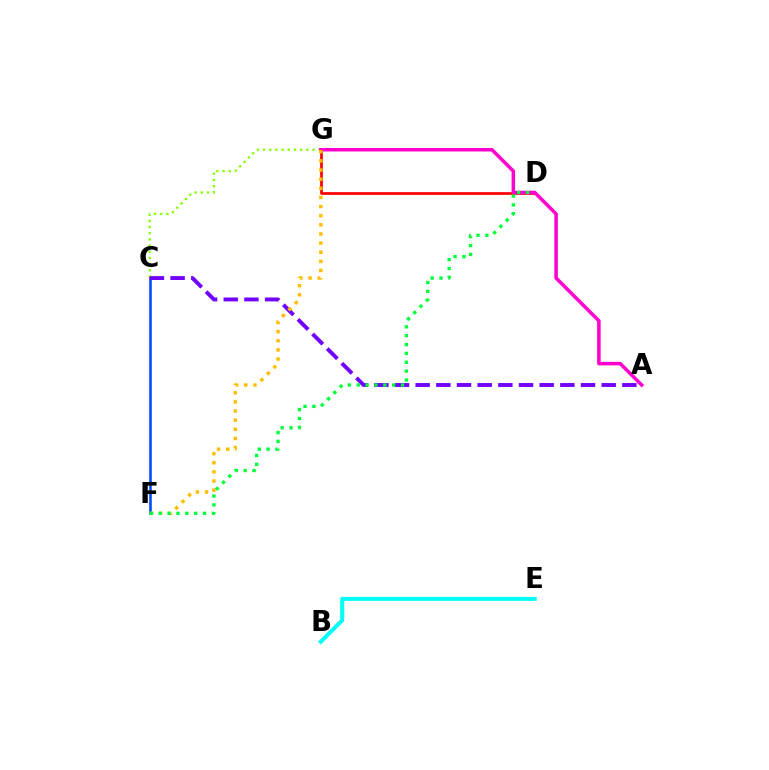{('B', 'E'): [{'color': '#00fff6', 'line_style': 'solid', 'thickness': 2.89}], ('C', 'G'): [{'color': '#84ff00', 'line_style': 'dotted', 'thickness': 1.68}], ('C', 'F'): [{'color': '#004bff', 'line_style': 'solid', 'thickness': 1.85}], ('D', 'G'): [{'color': '#ff0000', 'line_style': 'solid', 'thickness': 1.94}], ('A', 'C'): [{'color': '#7200ff', 'line_style': 'dashed', 'thickness': 2.81}], ('A', 'G'): [{'color': '#ff00cf', 'line_style': 'solid', 'thickness': 2.54}], ('F', 'G'): [{'color': '#ffbd00', 'line_style': 'dotted', 'thickness': 2.48}], ('D', 'F'): [{'color': '#00ff39', 'line_style': 'dotted', 'thickness': 2.41}]}